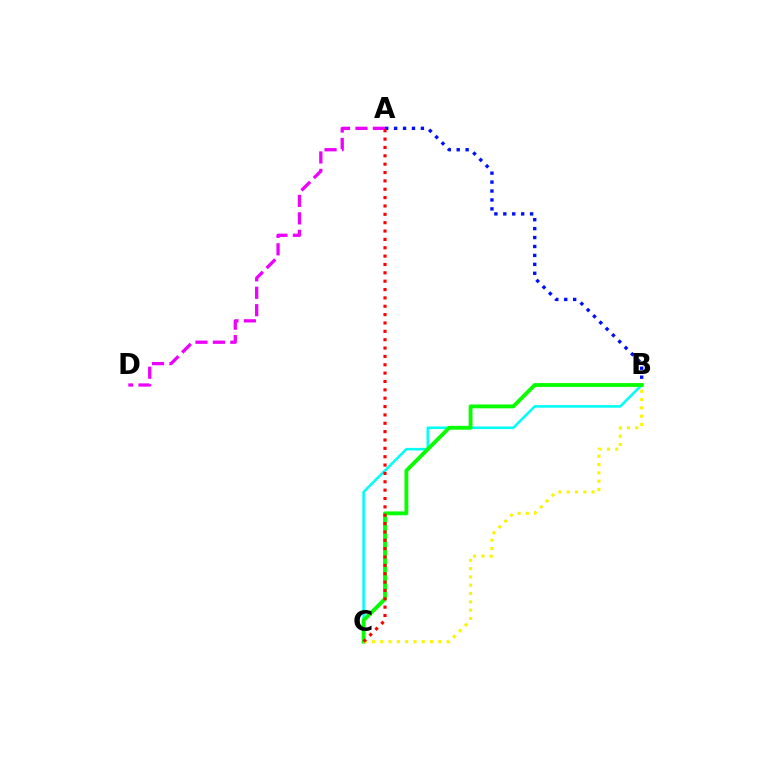{('A', 'B'): [{'color': '#0010ff', 'line_style': 'dotted', 'thickness': 2.43}], ('A', 'D'): [{'color': '#ee00ff', 'line_style': 'dashed', 'thickness': 2.37}], ('B', 'C'): [{'color': '#00fff6', 'line_style': 'solid', 'thickness': 1.86}, {'color': '#08ff00', 'line_style': 'solid', 'thickness': 2.77}, {'color': '#fcf500', 'line_style': 'dotted', 'thickness': 2.25}], ('A', 'C'): [{'color': '#ff0000', 'line_style': 'dotted', 'thickness': 2.27}]}